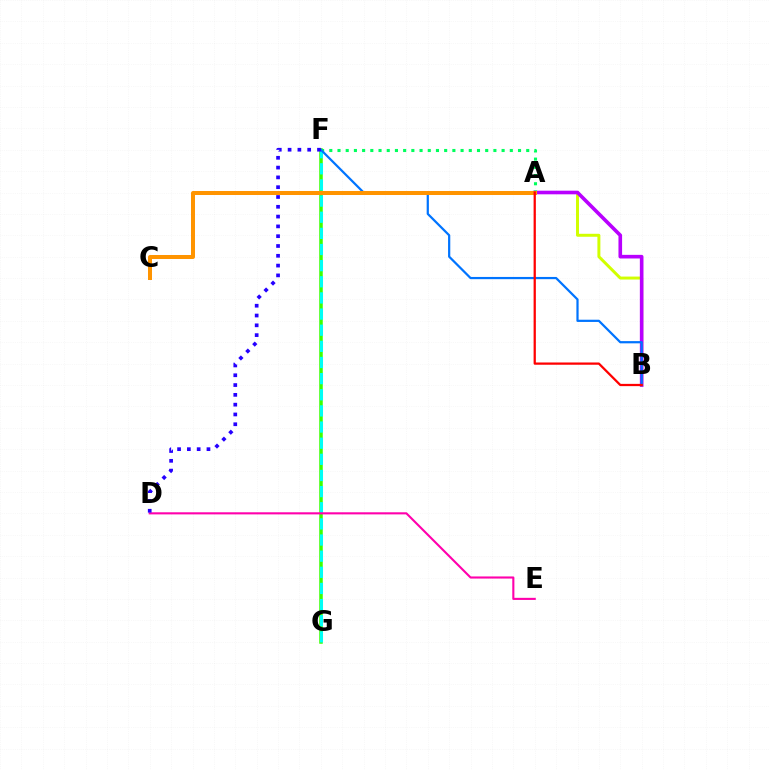{('A', 'B'): [{'color': '#d1ff00', 'line_style': 'solid', 'thickness': 2.14}, {'color': '#b900ff', 'line_style': 'solid', 'thickness': 2.61}, {'color': '#ff0000', 'line_style': 'solid', 'thickness': 1.63}], ('F', 'G'): [{'color': '#3dff00', 'line_style': 'solid', 'thickness': 2.53}, {'color': '#00fff6', 'line_style': 'dashed', 'thickness': 2.19}], ('A', 'F'): [{'color': '#00ff5c', 'line_style': 'dotted', 'thickness': 2.23}], ('B', 'F'): [{'color': '#0074ff', 'line_style': 'solid', 'thickness': 1.6}], ('A', 'C'): [{'color': '#ff9400', 'line_style': 'solid', 'thickness': 2.88}], ('D', 'E'): [{'color': '#ff00ac', 'line_style': 'solid', 'thickness': 1.52}], ('D', 'F'): [{'color': '#2500ff', 'line_style': 'dotted', 'thickness': 2.66}]}